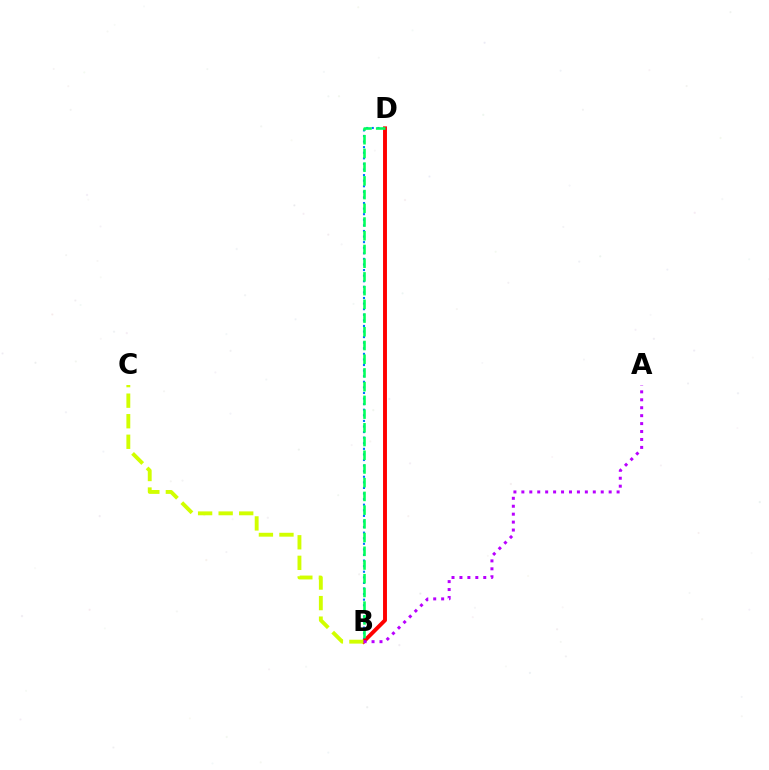{('B', 'D'): [{'color': '#0074ff', 'line_style': 'dotted', 'thickness': 1.52}, {'color': '#ff0000', 'line_style': 'solid', 'thickness': 2.82}, {'color': '#00ff5c', 'line_style': 'dashed', 'thickness': 1.86}], ('B', 'C'): [{'color': '#d1ff00', 'line_style': 'dashed', 'thickness': 2.79}], ('A', 'B'): [{'color': '#b900ff', 'line_style': 'dotted', 'thickness': 2.16}]}